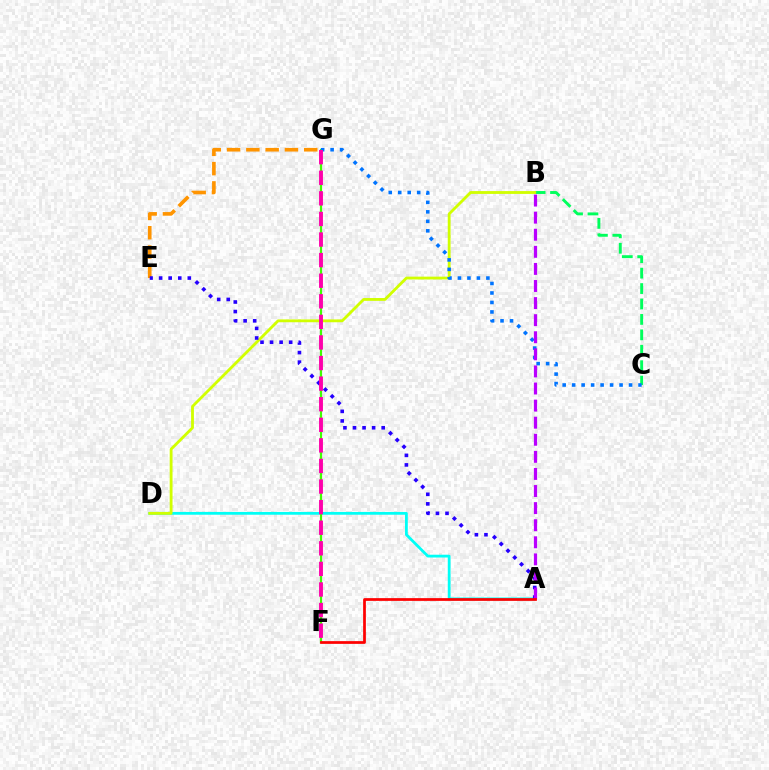{('E', 'G'): [{'color': '#ff9400', 'line_style': 'dashed', 'thickness': 2.62}], ('A', 'D'): [{'color': '#00fff6', 'line_style': 'solid', 'thickness': 2.0}], ('B', 'C'): [{'color': '#00ff5c', 'line_style': 'dashed', 'thickness': 2.1}], ('F', 'G'): [{'color': '#3dff00', 'line_style': 'solid', 'thickness': 1.57}, {'color': '#ff00ac', 'line_style': 'dashed', 'thickness': 2.8}], ('B', 'D'): [{'color': '#d1ff00', 'line_style': 'solid', 'thickness': 2.04}], ('C', 'G'): [{'color': '#0074ff', 'line_style': 'dotted', 'thickness': 2.58}], ('A', 'E'): [{'color': '#2500ff', 'line_style': 'dotted', 'thickness': 2.6}], ('A', 'B'): [{'color': '#b900ff', 'line_style': 'dashed', 'thickness': 2.32}], ('A', 'F'): [{'color': '#ff0000', 'line_style': 'solid', 'thickness': 1.97}]}